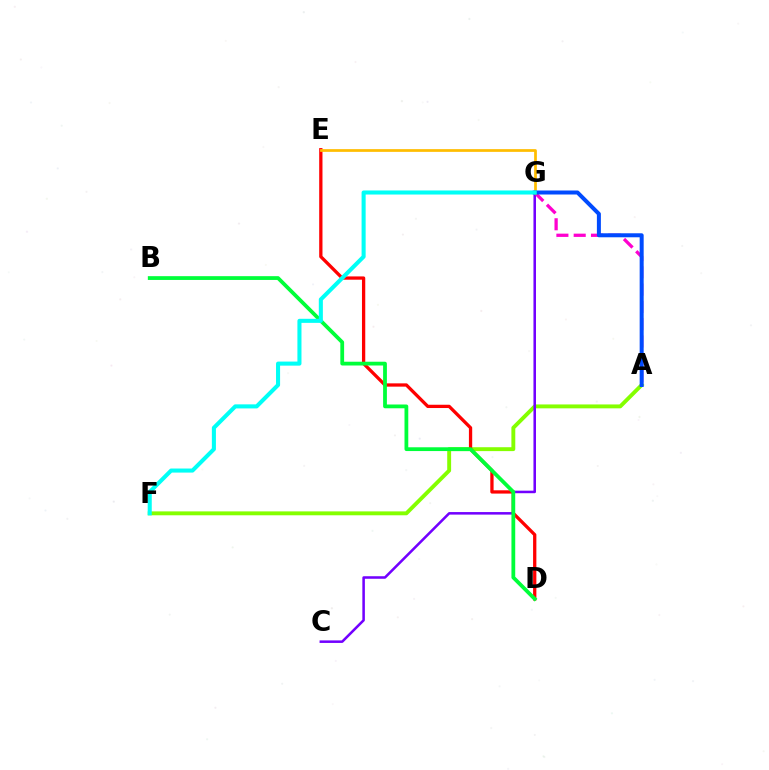{('A', 'F'): [{'color': '#84ff00', 'line_style': 'solid', 'thickness': 2.81}], ('C', 'G'): [{'color': '#7200ff', 'line_style': 'solid', 'thickness': 1.83}], ('D', 'E'): [{'color': '#ff0000', 'line_style': 'solid', 'thickness': 2.37}], ('A', 'G'): [{'color': '#ff00cf', 'line_style': 'dashed', 'thickness': 2.35}, {'color': '#004bff', 'line_style': 'solid', 'thickness': 2.88}], ('E', 'G'): [{'color': '#ffbd00', 'line_style': 'solid', 'thickness': 1.96}], ('B', 'D'): [{'color': '#00ff39', 'line_style': 'solid', 'thickness': 2.72}], ('F', 'G'): [{'color': '#00fff6', 'line_style': 'solid', 'thickness': 2.93}]}